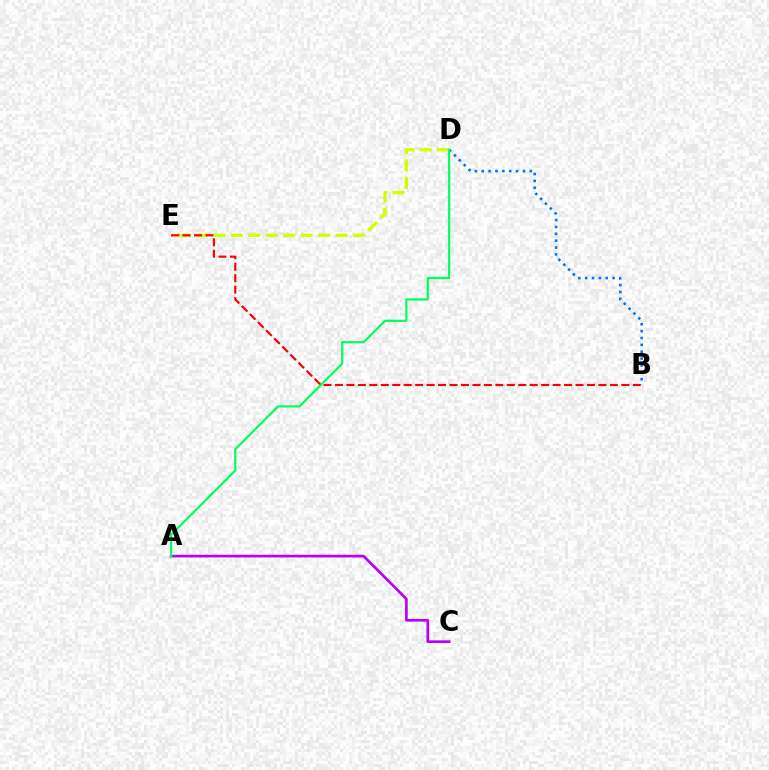{('B', 'D'): [{'color': '#0074ff', 'line_style': 'dotted', 'thickness': 1.86}], ('A', 'C'): [{'color': '#b900ff', 'line_style': 'solid', 'thickness': 1.92}], ('D', 'E'): [{'color': '#d1ff00', 'line_style': 'dashed', 'thickness': 2.37}], ('B', 'E'): [{'color': '#ff0000', 'line_style': 'dashed', 'thickness': 1.56}], ('A', 'D'): [{'color': '#00ff5c', 'line_style': 'solid', 'thickness': 1.58}]}